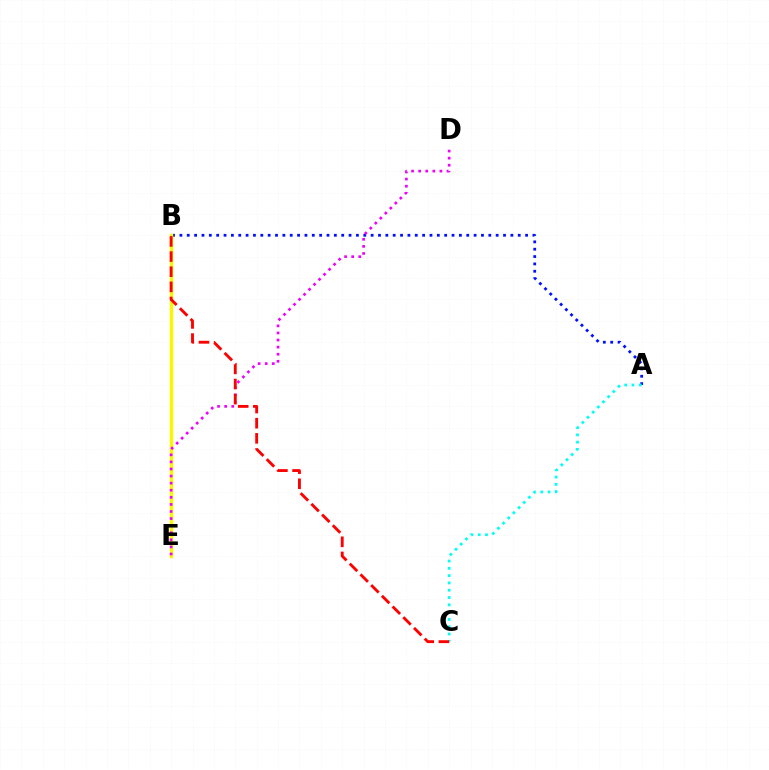{('A', 'B'): [{'color': '#0010ff', 'line_style': 'dotted', 'thickness': 2.0}], ('B', 'E'): [{'color': '#08ff00', 'line_style': 'dashed', 'thickness': 1.9}, {'color': '#fcf500', 'line_style': 'solid', 'thickness': 2.45}], ('D', 'E'): [{'color': '#ee00ff', 'line_style': 'dotted', 'thickness': 1.92}], ('A', 'C'): [{'color': '#00fff6', 'line_style': 'dotted', 'thickness': 1.98}], ('B', 'C'): [{'color': '#ff0000', 'line_style': 'dashed', 'thickness': 2.06}]}